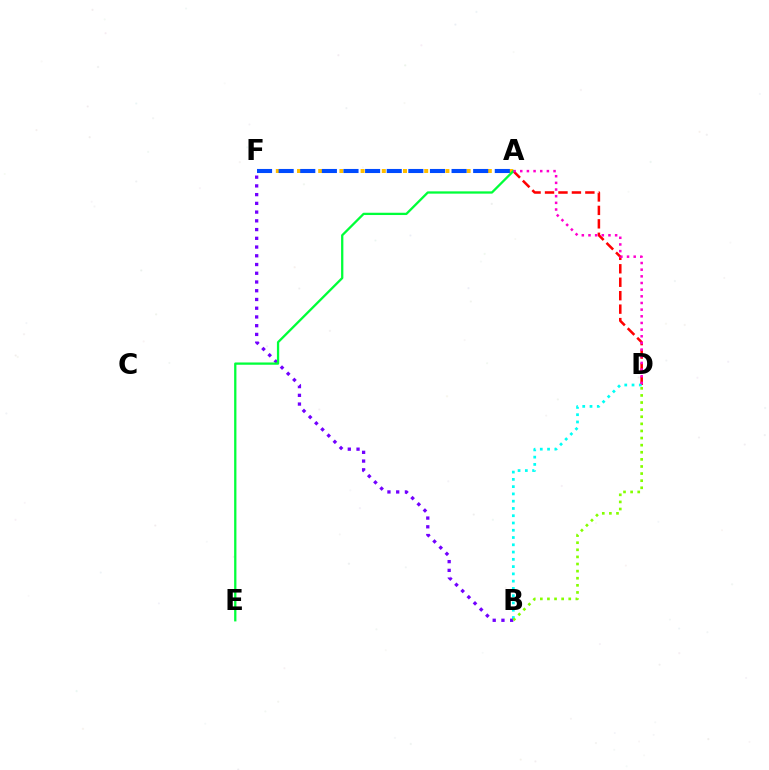{('A', 'D'): [{'color': '#ff0000', 'line_style': 'dashed', 'thickness': 1.83}, {'color': '#ff00cf', 'line_style': 'dotted', 'thickness': 1.81}], ('B', 'D'): [{'color': '#00fff6', 'line_style': 'dotted', 'thickness': 1.98}, {'color': '#84ff00', 'line_style': 'dotted', 'thickness': 1.93}], ('A', 'F'): [{'color': '#ffbd00', 'line_style': 'dotted', 'thickness': 2.88}, {'color': '#004bff', 'line_style': 'dashed', 'thickness': 2.94}], ('B', 'F'): [{'color': '#7200ff', 'line_style': 'dotted', 'thickness': 2.37}], ('A', 'E'): [{'color': '#00ff39', 'line_style': 'solid', 'thickness': 1.65}]}